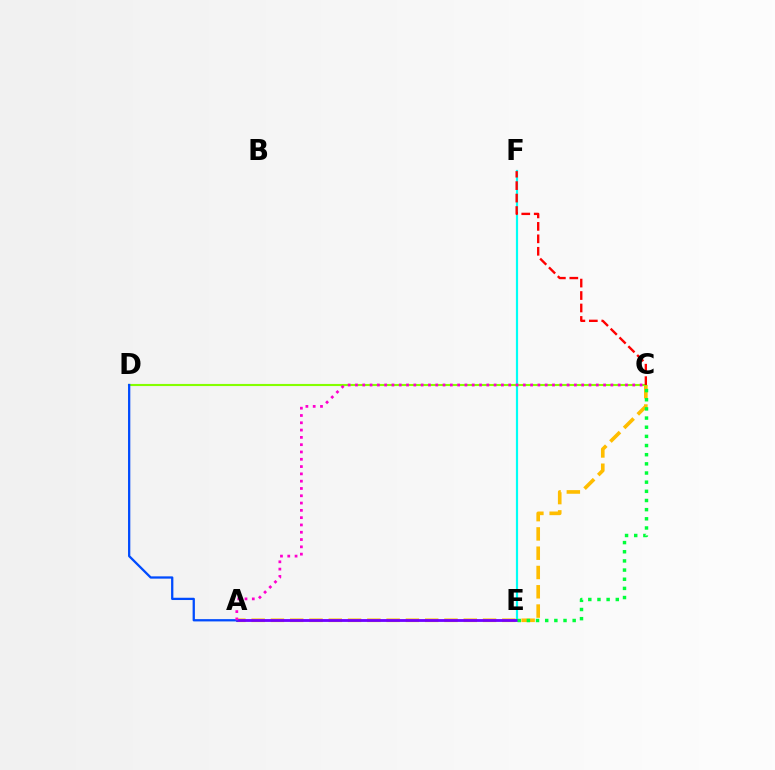{('A', 'C'): [{'color': '#ffbd00', 'line_style': 'dashed', 'thickness': 2.62}, {'color': '#ff00cf', 'line_style': 'dotted', 'thickness': 1.98}], ('E', 'F'): [{'color': '#00fff6', 'line_style': 'solid', 'thickness': 1.58}], ('A', 'E'): [{'color': '#7200ff', 'line_style': 'solid', 'thickness': 2.03}], ('C', 'D'): [{'color': '#84ff00', 'line_style': 'solid', 'thickness': 1.53}], ('C', 'E'): [{'color': '#00ff39', 'line_style': 'dotted', 'thickness': 2.49}], ('A', 'D'): [{'color': '#004bff', 'line_style': 'solid', 'thickness': 1.64}], ('C', 'F'): [{'color': '#ff0000', 'line_style': 'dashed', 'thickness': 1.69}]}